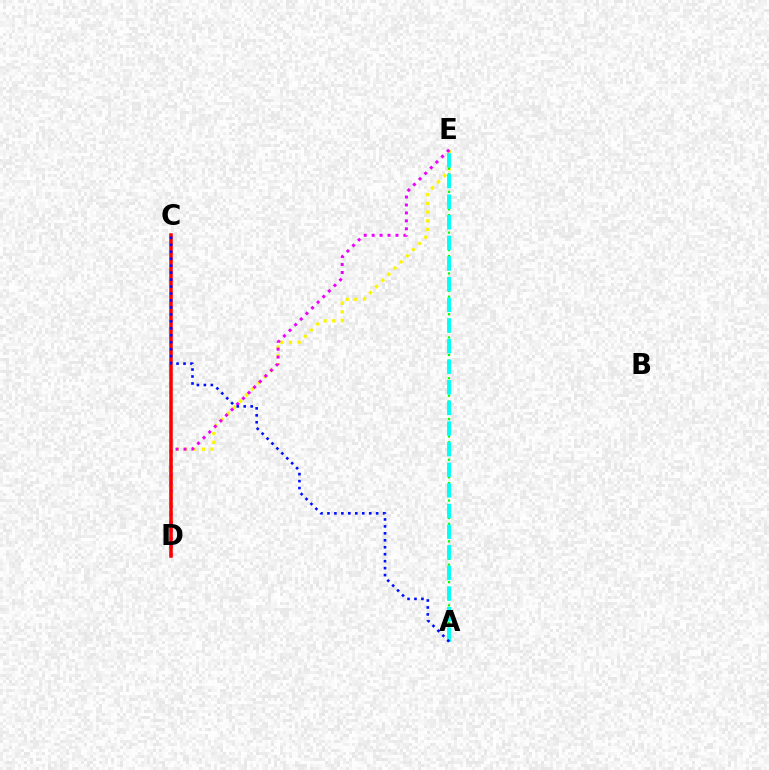{('D', 'E'): [{'color': '#fcf500', 'line_style': 'dotted', 'thickness': 2.36}, {'color': '#ee00ff', 'line_style': 'dotted', 'thickness': 2.16}], ('A', 'E'): [{'color': '#08ff00', 'line_style': 'dotted', 'thickness': 1.58}, {'color': '#00fff6', 'line_style': 'dashed', 'thickness': 2.8}], ('C', 'D'): [{'color': '#ff0000', 'line_style': 'solid', 'thickness': 2.53}], ('A', 'C'): [{'color': '#0010ff', 'line_style': 'dotted', 'thickness': 1.89}]}